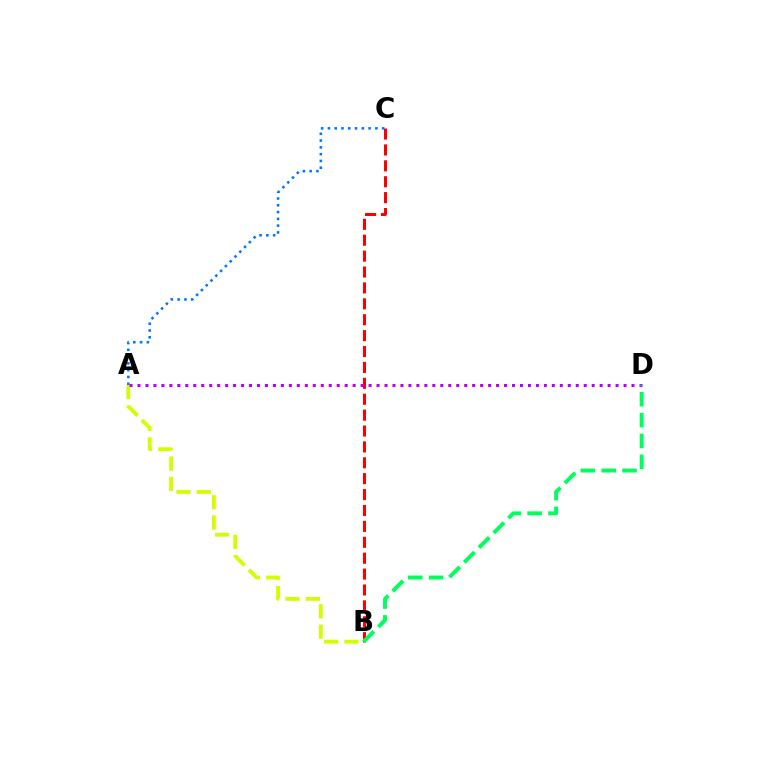{('A', 'C'): [{'color': '#0074ff', 'line_style': 'dotted', 'thickness': 1.84}], ('B', 'C'): [{'color': '#ff0000', 'line_style': 'dashed', 'thickness': 2.16}], ('A', 'B'): [{'color': '#d1ff00', 'line_style': 'dashed', 'thickness': 2.76}], ('A', 'D'): [{'color': '#b900ff', 'line_style': 'dotted', 'thickness': 2.16}], ('B', 'D'): [{'color': '#00ff5c', 'line_style': 'dashed', 'thickness': 2.83}]}